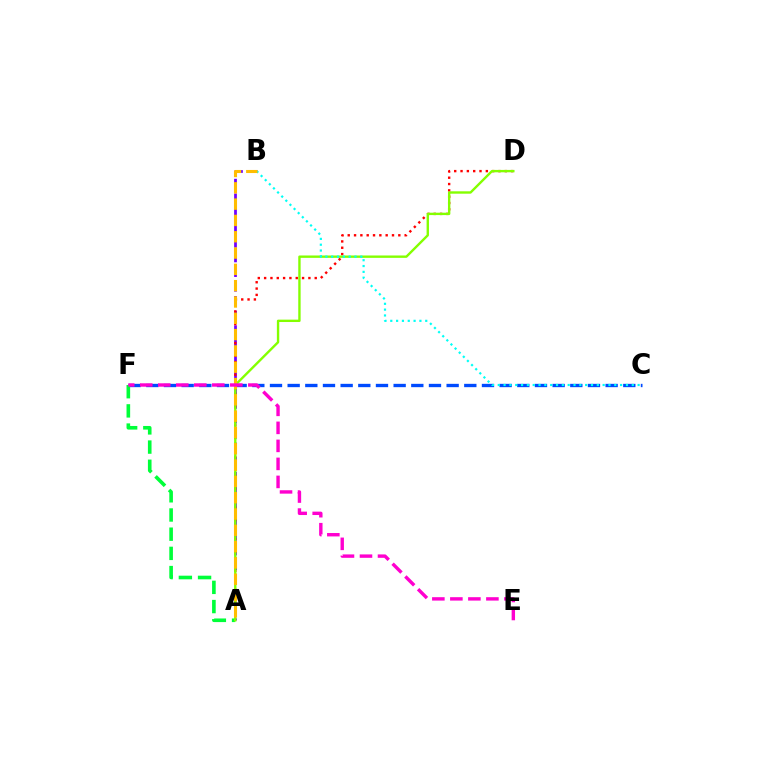{('C', 'F'): [{'color': '#004bff', 'line_style': 'dashed', 'thickness': 2.4}], ('A', 'B'): [{'color': '#7200ff', 'line_style': 'dashed', 'thickness': 1.99}, {'color': '#ffbd00', 'line_style': 'dashed', 'thickness': 2.22}], ('A', 'F'): [{'color': '#00ff39', 'line_style': 'dashed', 'thickness': 2.61}], ('A', 'D'): [{'color': '#ff0000', 'line_style': 'dotted', 'thickness': 1.72}, {'color': '#84ff00', 'line_style': 'solid', 'thickness': 1.71}], ('B', 'C'): [{'color': '#00fff6', 'line_style': 'dotted', 'thickness': 1.58}], ('E', 'F'): [{'color': '#ff00cf', 'line_style': 'dashed', 'thickness': 2.45}]}